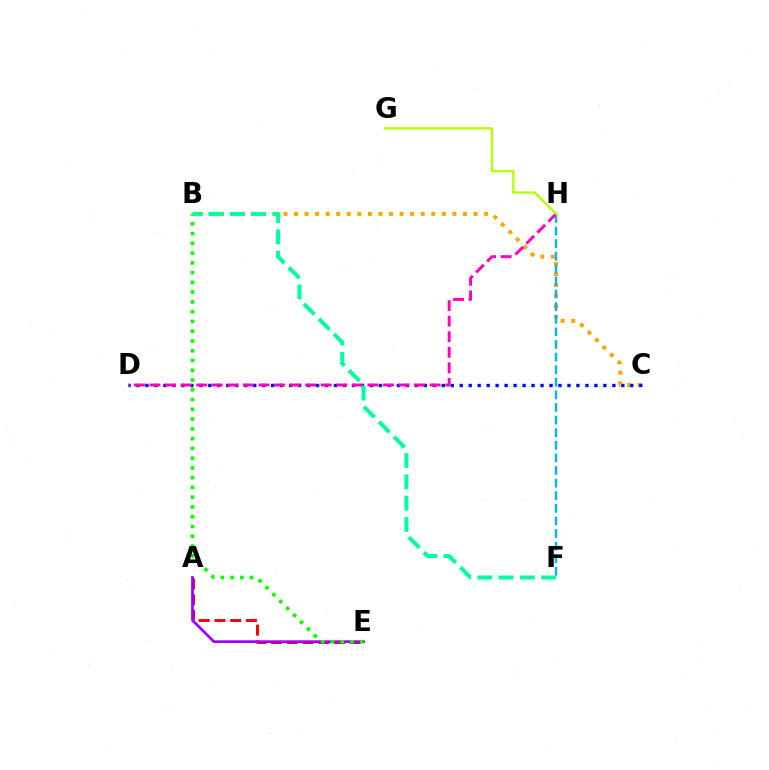{('B', 'C'): [{'color': '#ffa500', 'line_style': 'dotted', 'thickness': 2.87}], ('A', 'E'): [{'color': '#ff0000', 'line_style': 'dashed', 'thickness': 2.14}, {'color': '#9b00ff', 'line_style': 'solid', 'thickness': 1.95}], ('F', 'H'): [{'color': '#00b5ff', 'line_style': 'dashed', 'thickness': 1.71}], ('C', 'D'): [{'color': '#0010ff', 'line_style': 'dotted', 'thickness': 2.44}], ('D', 'H'): [{'color': '#ff00bd', 'line_style': 'dashed', 'thickness': 2.11}], ('B', 'E'): [{'color': '#08ff00', 'line_style': 'dotted', 'thickness': 2.65}], ('G', 'H'): [{'color': '#b3ff00', 'line_style': 'solid', 'thickness': 1.66}], ('B', 'F'): [{'color': '#00ff9d', 'line_style': 'dashed', 'thickness': 2.89}]}